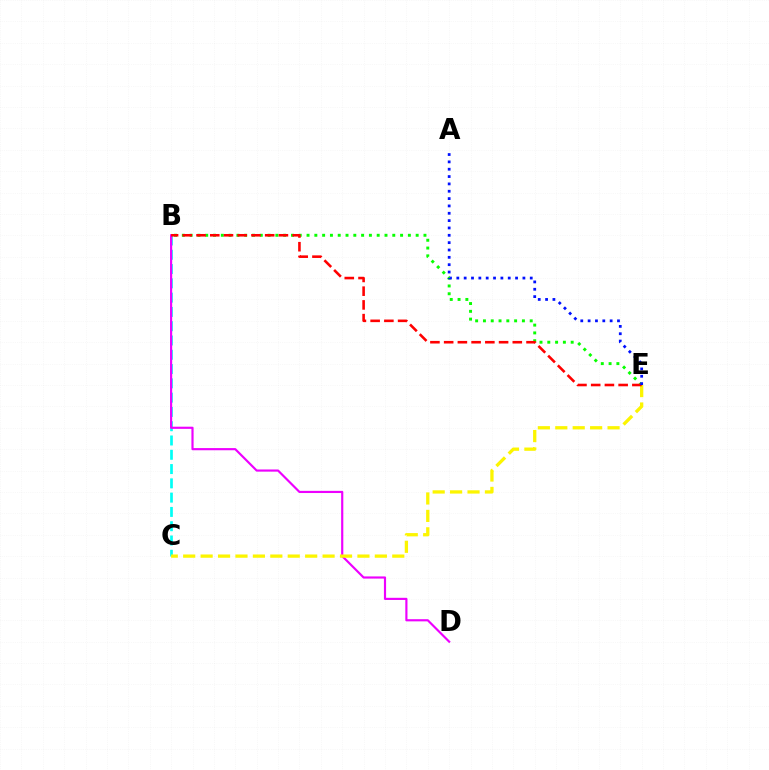{('B', 'C'): [{'color': '#00fff6', 'line_style': 'dashed', 'thickness': 1.94}], ('B', 'D'): [{'color': '#ee00ff', 'line_style': 'solid', 'thickness': 1.56}], ('C', 'E'): [{'color': '#fcf500', 'line_style': 'dashed', 'thickness': 2.37}], ('B', 'E'): [{'color': '#08ff00', 'line_style': 'dotted', 'thickness': 2.12}, {'color': '#ff0000', 'line_style': 'dashed', 'thickness': 1.87}], ('A', 'E'): [{'color': '#0010ff', 'line_style': 'dotted', 'thickness': 2.0}]}